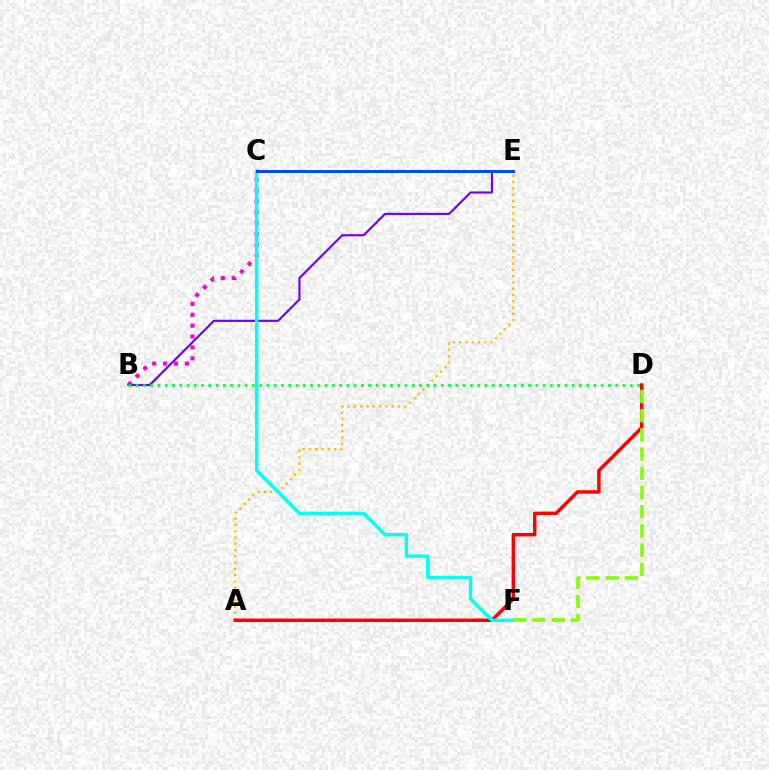{('B', 'C'): [{'color': '#ff00cf', 'line_style': 'dotted', 'thickness': 2.96}], ('B', 'E'): [{'color': '#7200ff', 'line_style': 'solid', 'thickness': 1.56}], ('A', 'E'): [{'color': '#ffbd00', 'line_style': 'dotted', 'thickness': 1.7}], ('A', 'D'): [{'color': '#ff0000', 'line_style': 'solid', 'thickness': 2.48}], ('C', 'F'): [{'color': '#00fff6', 'line_style': 'solid', 'thickness': 2.46}], ('B', 'D'): [{'color': '#00ff39', 'line_style': 'dotted', 'thickness': 1.97}], ('D', 'F'): [{'color': '#84ff00', 'line_style': 'dashed', 'thickness': 2.61}], ('C', 'E'): [{'color': '#004bff', 'line_style': 'solid', 'thickness': 2.16}]}